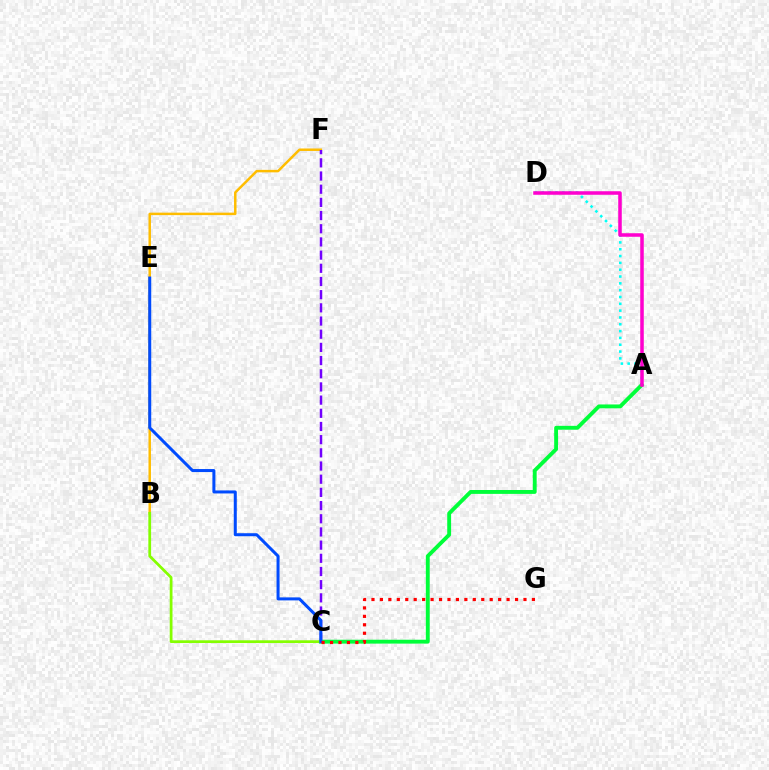{('B', 'F'): [{'color': '#ffbd00', 'line_style': 'solid', 'thickness': 1.79}], ('C', 'F'): [{'color': '#7200ff', 'line_style': 'dashed', 'thickness': 1.79}], ('A', 'D'): [{'color': '#00fff6', 'line_style': 'dotted', 'thickness': 1.85}, {'color': '#ff00cf', 'line_style': 'solid', 'thickness': 2.54}], ('A', 'C'): [{'color': '#00ff39', 'line_style': 'solid', 'thickness': 2.79}], ('B', 'C'): [{'color': '#84ff00', 'line_style': 'solid', 'thickness': 1.99}], ('C', 'E'): [{'color': '#004bff', 'line_style': 'solid', 'thickness': 2.17}], ('C', 'G'): [{'color': '#ff0000', 'line_style': 'dotted', 'thickness': 2.29}]}